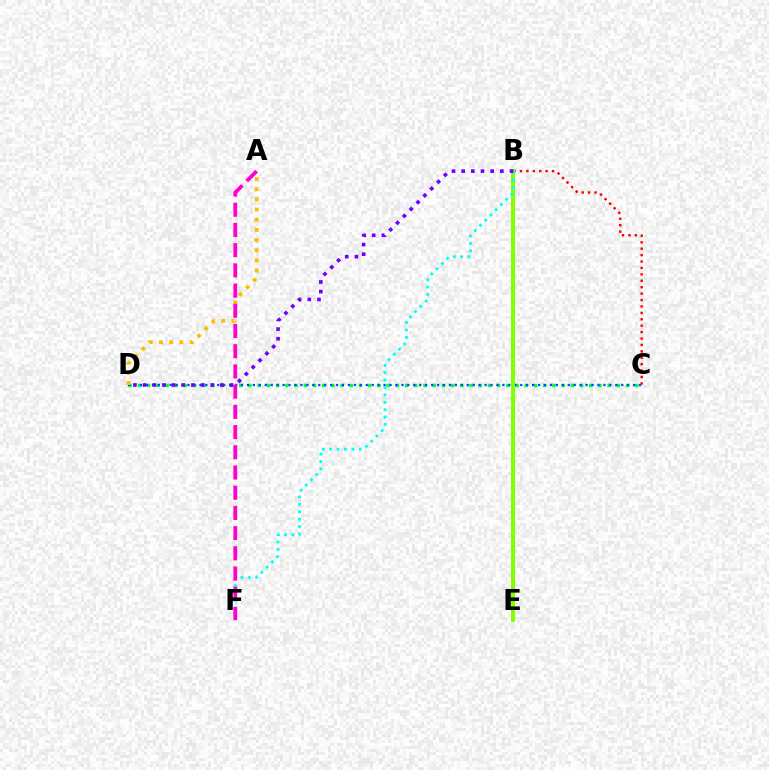{('C', 'D'): [{'color': '#00ff39', 'line_style': 'dotted', 'thickness': 2.5}, {'color': '#004bff', 'line_style': 'dotted', 'thickness': 1.61}], ('B', 'C'): [{'color': '#ff0000', 'line_style': 'dotted', 'thickness': 1.74}], ('A', 'D'): [{'color': '#ffbd00', 'line_style': 'dotted', 'thickness': 2.76}], ('B', 'E'): [{'color': '#84ff00', 'line_style': 'solid', 'thickness': 2.93}], ('B', 'F'): [{'color': '#00fff6', 'line_style': 'dotted', 'thickness': 2.01}], ('A', 'F'): [{'color': '#ff00cf', 'line_style': 'dashed', 'thickness': 2.75}], ('B', 'D'): [{'color': '#7200ff', 'line_style': 'dotted', 'thickness': 2.63}]}